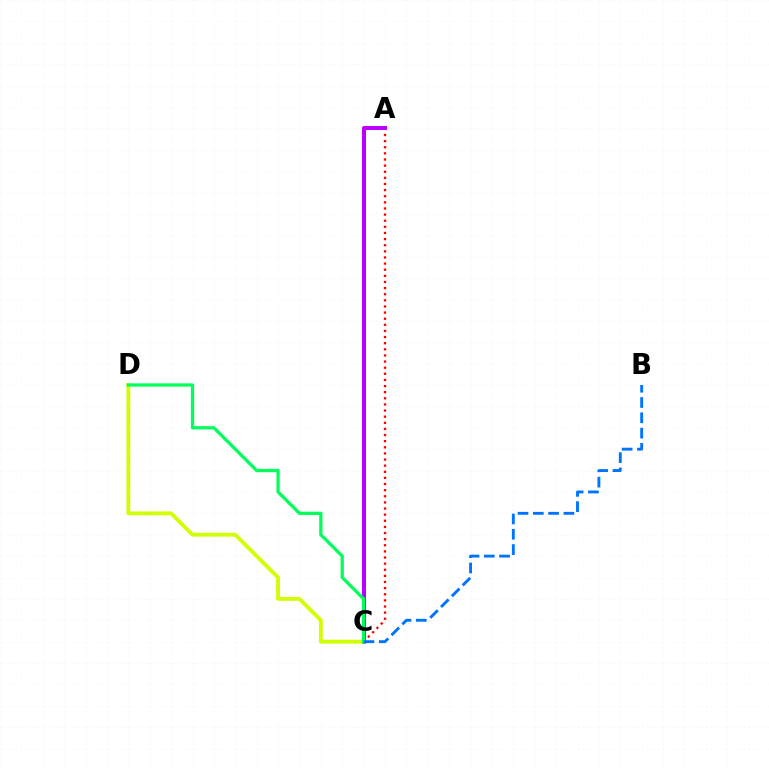{('A', 'C'): [{'color': '#ff0000', 'line_style': 'dotted', 'thickness': 1.66}, {'color': '#b900ff', 'line_style': 'solid', 'thickness': 2.89}], ('C', 'D'): [{'color': '#d1ff00', 'line_style': 'solid', 'thickness': 2.76}, {'color': '#00ff5c', 'line_style': 'solid', 'thickness': 2.34}], ('B', 'C'): [{'color': '#0074ff', 'line_style': 'dashed', 'thickness': 2.08}]}